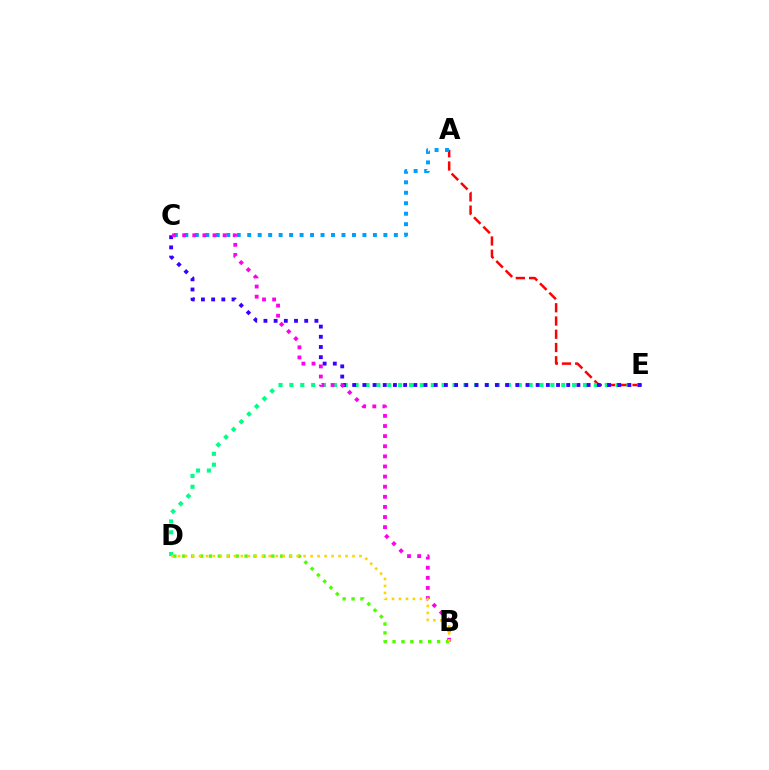{('A', 'E'): [{'color': '#ff0000', 'line_style': 'dashed', 'thickness': 1.8}], ('D', 'E'): [{'color': '#00ff86', 'line_style': 'dotted', 'thickness': 2.95}], ('C', 'E'): [{'color': '#3700ff', 'line_style': 'dotted', 'thickness': 2.77}], ('A', 'C'): [{'color': '#009eff', 'line_style': 'dotted', 'thickness': 2.85}], ('B', 'C'): [{'color': '#ff00ed', 'line_style': 'dotted', 'thickness': 2.75}], ('B', 'D'): [{'color': '#4fff00', 'line_style': 'dotted', 'thickness': 2.42}, {'color': '#ffd500', 'line_style': 'dotted', 'thickness': 1.9}]}